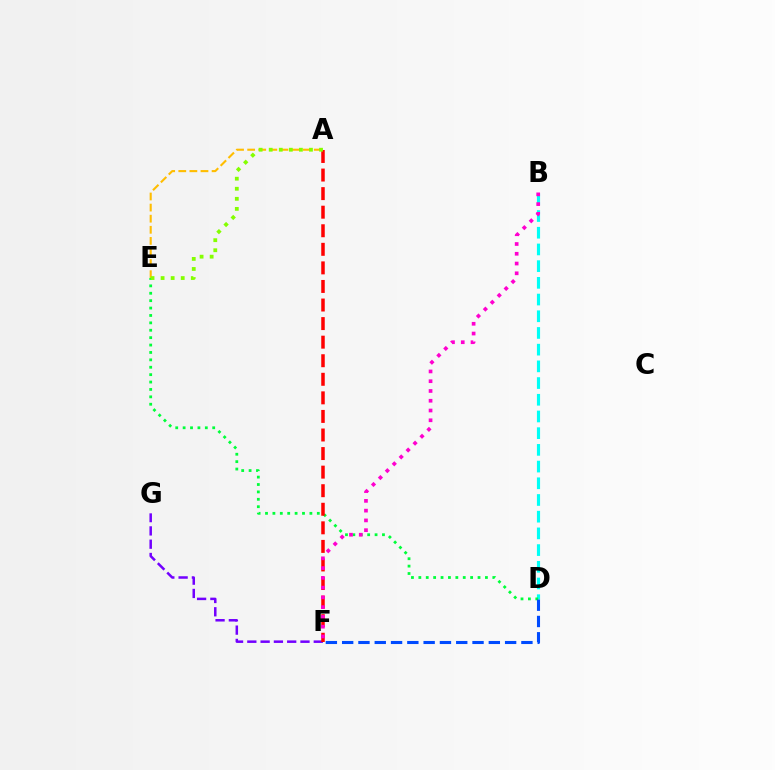{('F', 'G'): [{'color': '#7200ff', 'line_style': 'dashed', 'thickness': 1.81}], ('A', 'E'): [{'color': '#ffbd00', 'line_style': 'dashed', 'thickness': 1.51}, {'color': '#84ff00', 'line_style': 'dotted', 'thickness': 2.73}], ('B', 'D'): [{'color': '#00fff6', 'line_style': 'dashed', 'thickness': 2.27}], ('D', 'E'): [{'color': '#00ff39', 'line_style': 'dotted', 'thickness': 2.01}], ('A', 'F'): [{'color': '#ff0000', 'line_style': 'dashed', 'thickness': 2.52}], ('B', 'F'): [{'color': '#ff00cf', 'line_style': 'dotted', 'thickness': 2.65}], ('D', 'F'): [{'color': '#004bff', 'line_style': 'dashed', 'thickness': 2.21}]}